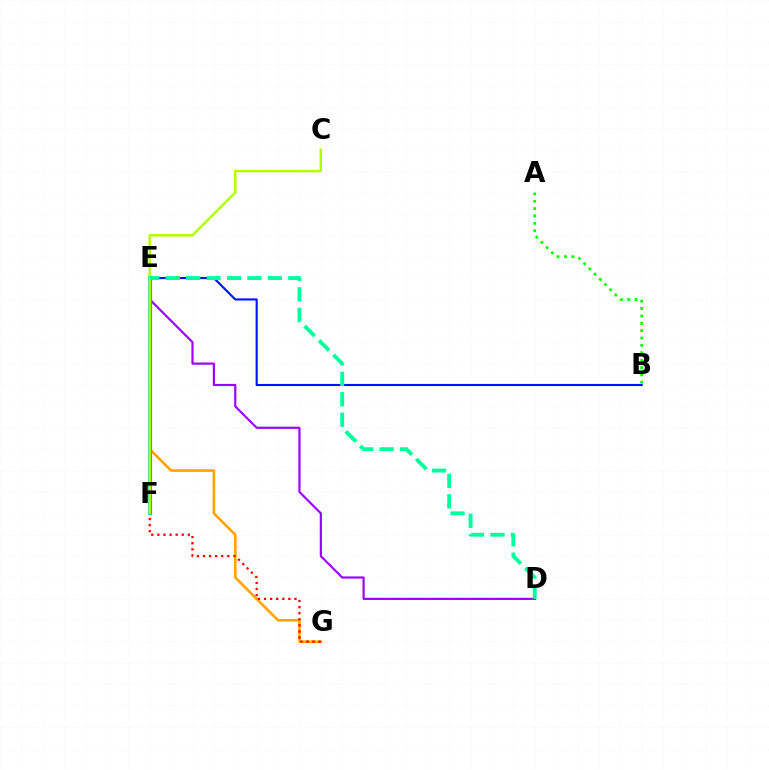{('D', 'E'): [{'color': '#9b00ff', 'line_style': 'solid', 'thickness': 1.57}, {'color': '#00ff9d', 'line_style': 'dashed', 'thickness': 2.78}], ('B', 'E'): [{'color': '#0010ff', 'line_style': 'solid', 'thickness': 1.53}], ('E', 'G'): [{'color': '#ffa500', 'line_style': 'solid', 'thickness': 1.92}, {'color': '#ff0000', 'line_style': 'dotted', 'thickness': 1.65}], ('E', 'F'): [{'color': '#ff00bd', 'line_style': 'solid', 'thickness': 2.28}, {'color': '#00b5ff', 'line_style': 'solid', 'thickness': 2.8}], ('A', 'B'): [{'color': '#08ff00', 'line_style': 'dotted', 'thickness': 2.0}], ('C', 'F'): [{'color': '#b3ff00', 'line_style': 'solid', 'thickness': 1.77}]}